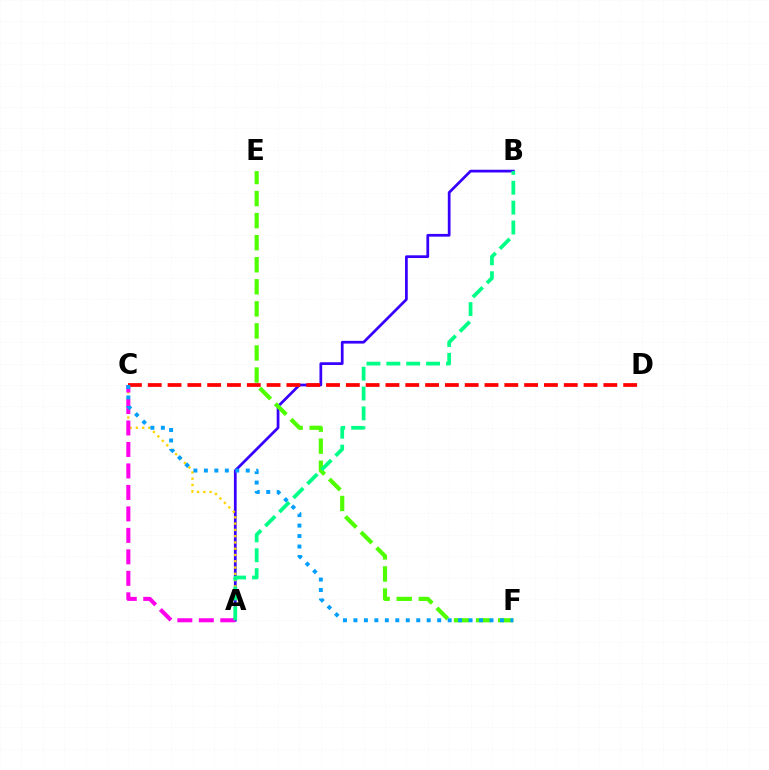{('A', 'B'): [{'color': '#3700ff', 'line_style': 'solid', 'thickness': 1.97}, {'color': '#00ff86', 'line_style': 'dashed', 'thickness': 2.7}], ('A', 'C'): [{'color': '#ffd500', 'line_style': 'dotted', 'thickness': 1.7}, {'color': '#ff00ed', 'line_style': 'dashed', 'thickness': 2.92}], ('E', 'F'): [{'color': '#4fff00', 'line_style': 'dashed', 'thickness': 3.0}], ('C', 'D'): [{'color': '#ff0000', 'line_style': 'dashed', 'thickness': 2.69}], ('C', 'F'): [{'color': '#009eff', 'line_style': 'dotted', 'thickness': 2.84}]}